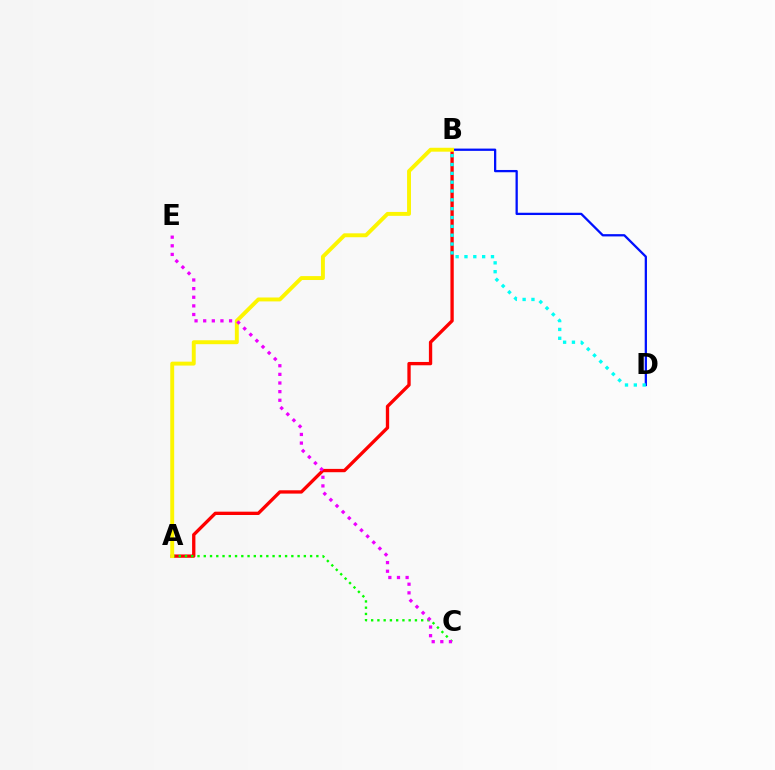{('A', 'B'): [{'color': '#ff0000', 'line_style': 'solid', 'thickness': 2.39}, {'color': '#fcf500', 'line_style': 'solid', 'thickness': 2.82}], ('B', 'D'): [{'color': '#0010ff', 'line_style': 'solid', 'thickness': 1.64}, {'color': '#00fff6', 'line_style': 'dotted', 'thickness': 2.4}], ('A', 'C'): [{'color': '#08ff00', 'line_style': 'dotted', 'thickness': 1.7}], ('C', 'E'): [{'color': '#ee00ff', 'line_style': 'dotted', 'thickness': 2.34}]}